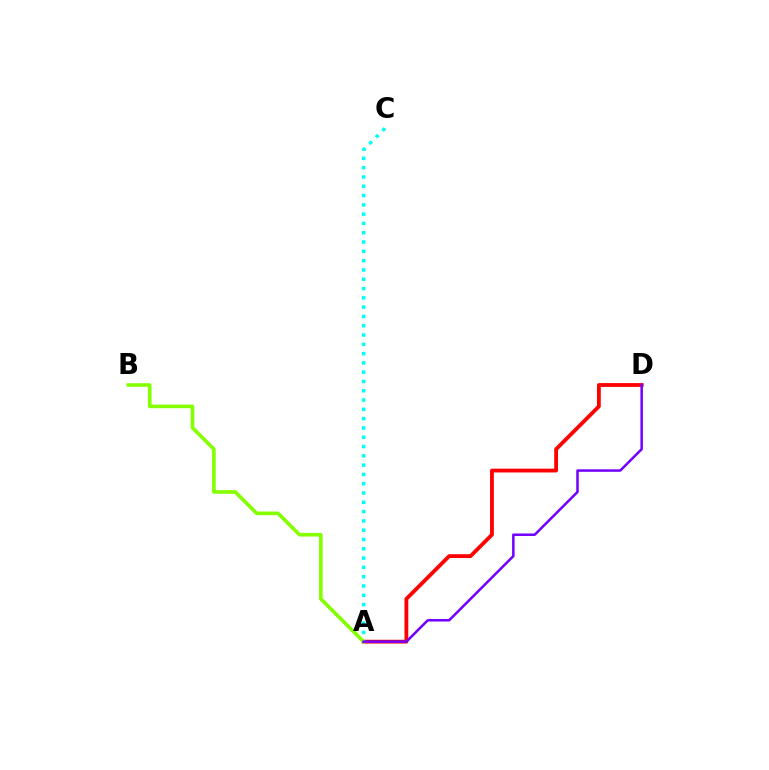{('A', 'D'): [{'color': '#ff0000', 'line_style': 'solid', 'thickness': 2.74}, {'color': '#7200ff', 'line_style': 'solid', 'thickness': 1.81}], ('A', 'C'): [{'color': '#00fff6', 'line_style': 'dotted', 'thickness': 2.53}], ('A', 'B'): [{'color': '#84ff00', 'line_style': 'solid', 'thickness': 2.6}]}